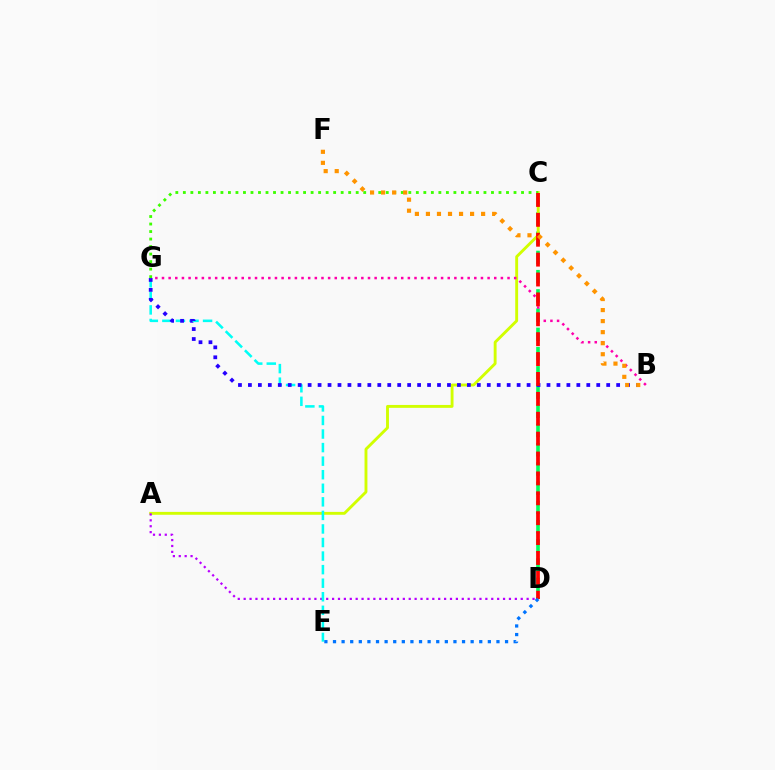{('C', 'D'): [{'color': '#00ff5c', 'line_style': 'dashed', 'thickness': 2.61}, {'color': '#ff0000', 'line_style': 'dashed', 'thickness': 2.7}], ('A', 'C'): [{'color': '#d1ff00', 'line_style': 'solid', 'thickness': 2.07}], ('A', 'D'): [{'color': '#b900ff', 'line_style': 'dotted', 'thickness': 1.6}], ('E', 'G'): [{'color': '#00fff6', 'line_style': 'dashed', 'thickness': 1.84}], ('B', 'G'): [{'color': '#2500ff', 'line_style': 'dotted', 'thickness': 2.7}, {'color': '#ff00ac', 'line_style': 'dotted', 'thickness': 1.81}], ('C', 'G'): [{'color': '#3dff00', 'line_style': 'dotted', 'thickness': 2.04}], ('D', 'E'): [{'color': '#0074ff', 'line_style': 'dotted', 'thickness': 2.34}], ('B', 'F'): [{'color': '#ff9400', 'line_style': 'dotted', 'thickness': 3.0}]}